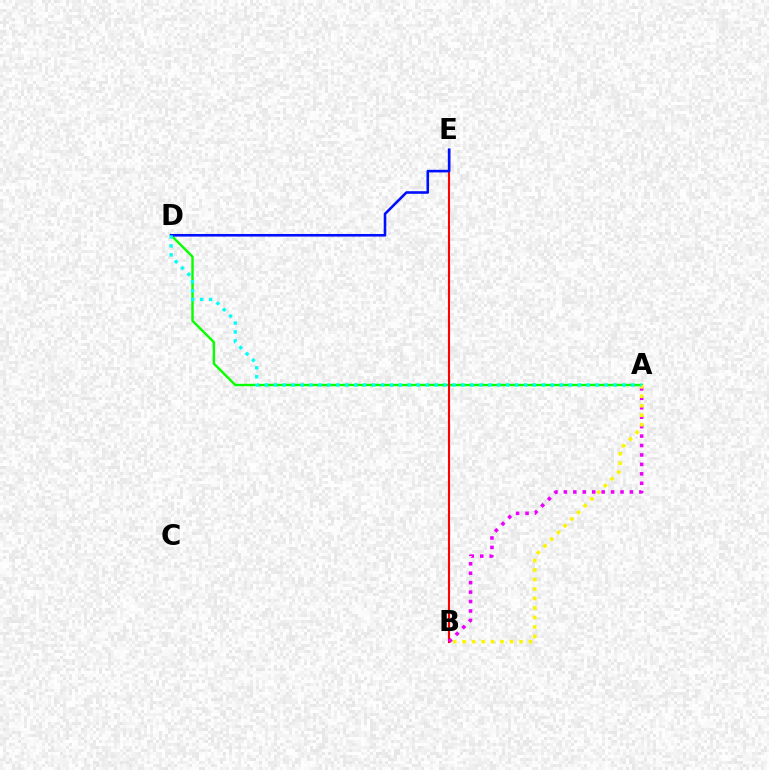{('A', 'D'): [{'color': '#08ff00', 'line_style': 'solid', 'thickness': 1.74}, {'color': '#00fff6', 'line_style': 'dotted', 'thickness': 2.43}], ('B', 'E'): [{'color': '#ff0000', 'line_style': 'solid', 'thickness': 1.52}], ('D', 'E'): [{'color': '#0010ff', 'line_style': 'solid', 'thickness': 1.87}], ('A', 'B'): [{'color': '#ee00ff', 'line_style': 'dotted', 'thickness': 2.56}, {'color': '#fcf500', 'line_style': 'dotted', 'thickness': 2.58}]}